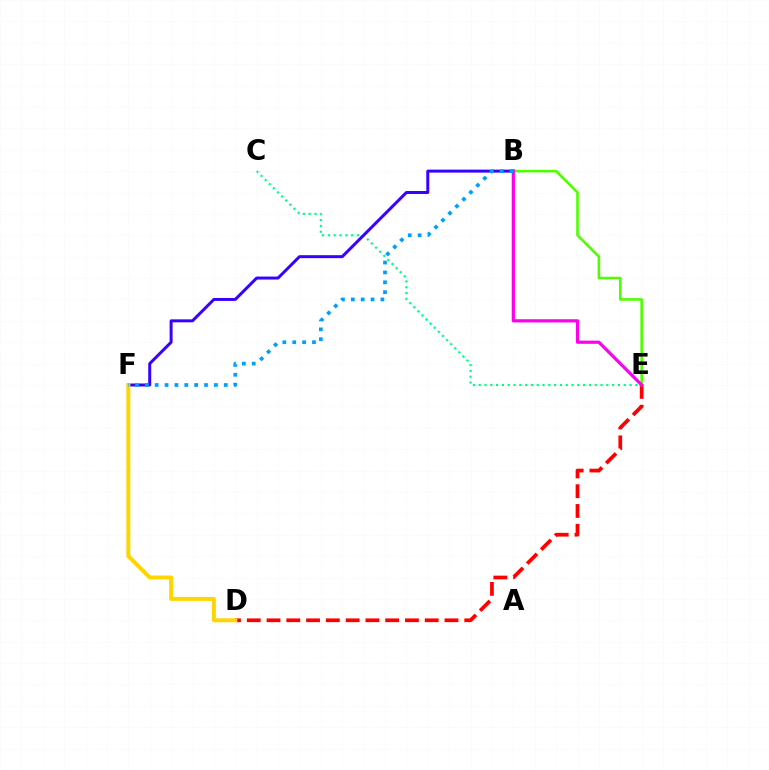{('D', 'E'): [{'color': '#ff0000', 'line_style': 'dashed', 'thickness': 2.69}], ('C', 'E'): [{'color': '#00ff86', 'line_style': 'dotted', 'thickness': 1.58}], ('B', 'F'): [{'color': '#3700ff', 'line_style': 'solid', 'thickness': 2.15}, {'color': '#009eff', 'line_style': 'dotted', 'thickness': 2.68}], ('D', 'F'): [{'color': '#ffd500', 'line_style': 'solid', 'thickness': 2.85}], ('B', 'E'): [{'color': '#4fff00', 'line_style': 'solid', 'thickness': 1.87}, {'color': '#ff00ed', 'line_style': 'solid', 'thickness': 2.31}]}